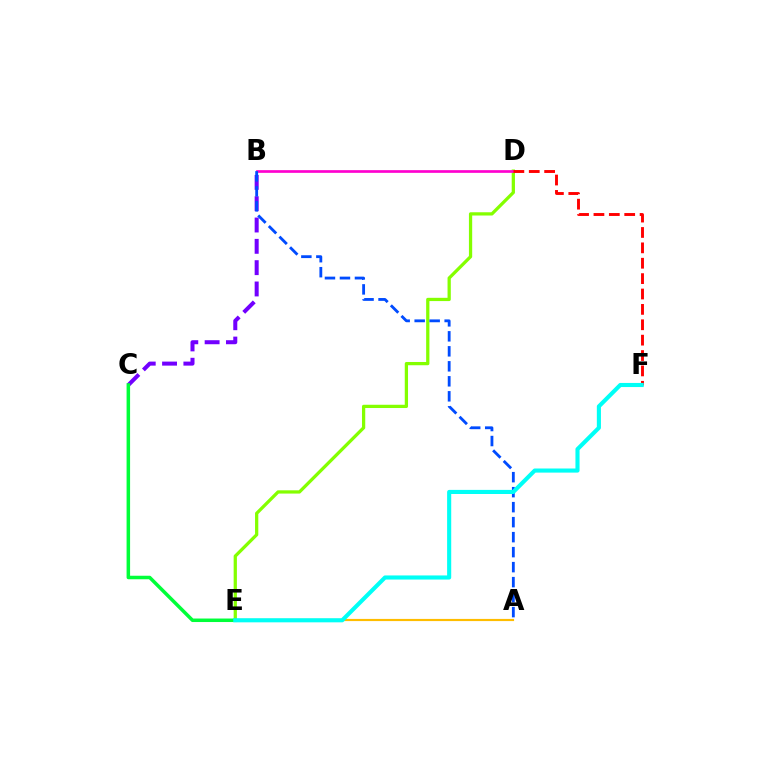{('D', 'E'): [{'color': '#84ff00', 'line_style': 'solid', 'thickness': 2.35}], ('A', 'E'): [{'color': '#ffbd00', 'line_style': 'solid', 'thickness': 1.57}], ('B', 'C'): [{'color': '#7200ff', 'line_style': 'dashed', 'thickness': 2.9}], ('B', 'D'): [{'color': '#ff00cf', 'line_style': 'solid', 'thickness': 1.94}], ('C', 'E'): [{'color': '#00ff39', 'line_style': 'solid', 'thickness': 2.53}], ('D', 'F'): [{'color': '#ff0000', 'line_style': 'dashed', 'thickness': 2.09}], ('A', 'B'): [{'color': '#004bff', 'line_style': 'dashed', 'thickness': 2.04}], ('E', 'F'): [{'color': '#00fff6', 'line_style': 'solid', 'thickness': 2.96}]}